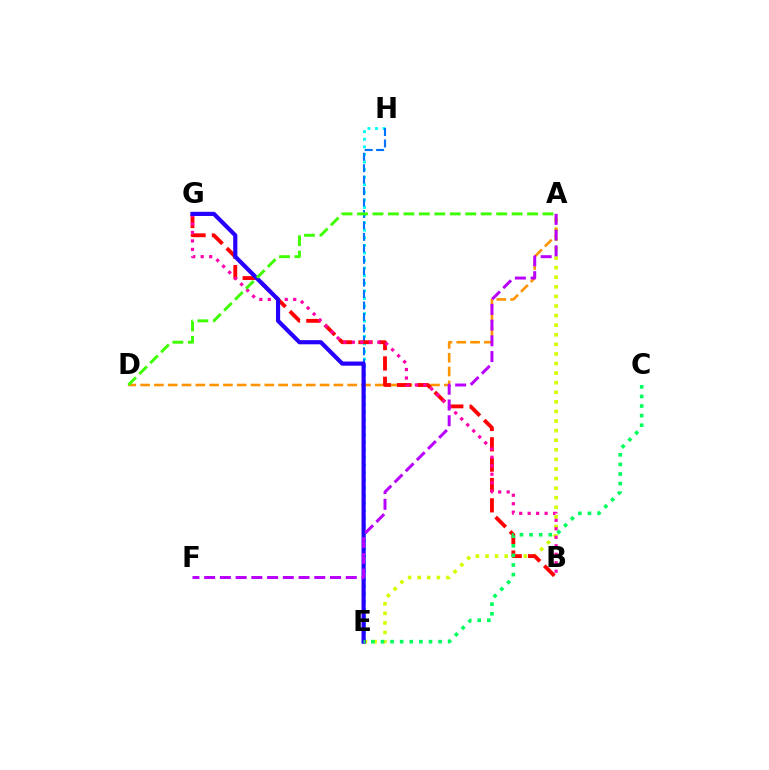{('E', 'H'): [{'color': '#00fff6', 'line_style': 'dotted', 'thickness': 2.06}, {'color': '#0074ff', 'line_style': 'dashed', 'thickness': 1.55}], ('A', 'E'): [{'color': '#d1ff00', 'line_style': 'dotted', 'thickness': 2.6}], ('A', 'D'): [{'color': '#ff9400', 'line_style': 'dashed', 'thickness': 1.88}, {'color': '#3dff00', 'line_style': 'dashed', 'thickness': 2.1}], ('B', 'G'): [{'color': '#ff0000', 'line_style': 'dashed', 'thickness': 2.76}, {'color': '#ff00ac', 'line_style': 'dotted', 'thickness': 2.3}], ('E', 'G'): [{'color': '#2500ff', 'line_style': 'solid', 'thickness': 3.0}], ('A', 'F'): [{'color': '#b900ff', 'line_style': 'dashed', 'thickness': 2.14}], ('C', 'E'): [{'color': '#00ff5c', 'line_style': 'dotted', 'thickness': 2.61}]}